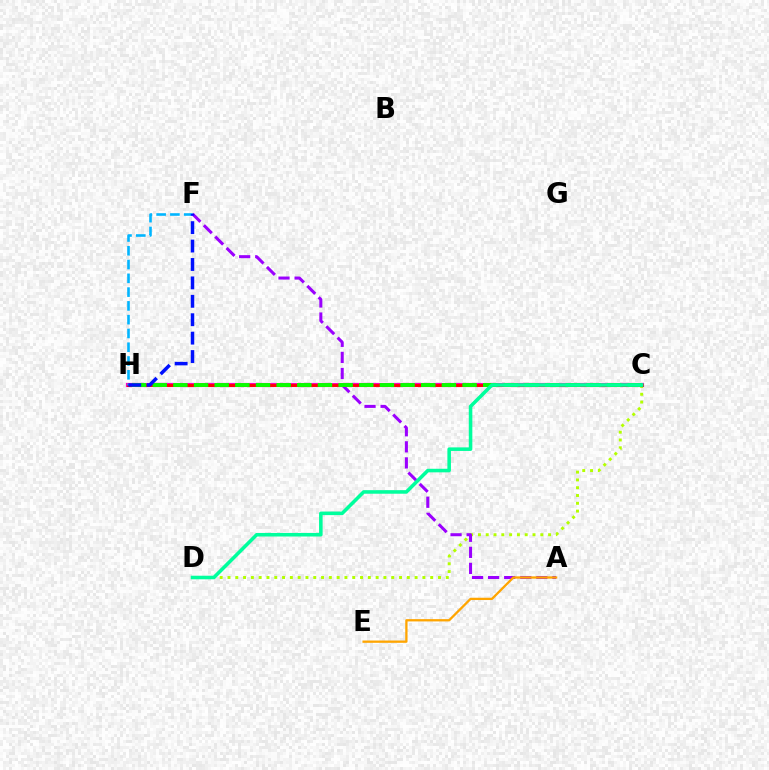{('C', 'D'): [{'color': '#b3ff00', 'line_style': 'dotted', 'thickness': 2.12}, {'color': '#00ff9d', 'line_style': 'solid', 'thickness': 2.56}], ('C', 'H'): [{'color': '#ff00bd', 'line_style': 'solid', 'thickness': 2.99}, {'color': '#ff0000', 'line_style': 'solid', 'thickness': 2.05}, {'color': '#08ff00', 'line_style': 'dashed', 'thickness': 2.81}], ('F', 'H'): [{'color': '#00b5ff', 'line_style': 'dashed', 'thickness': 1.87}, {'color': '#0010ff', 'line_style': 'dashed', 'thickness': 2.5}], ('A', 'F'): [{'color': '#9b00ff', 'line_style': 'dashed', 'thickness': 2.18}], ('A', 'E'): [{'color': '#ffa500', 'line_style': 'solid', 'thickness': 1.65}]}